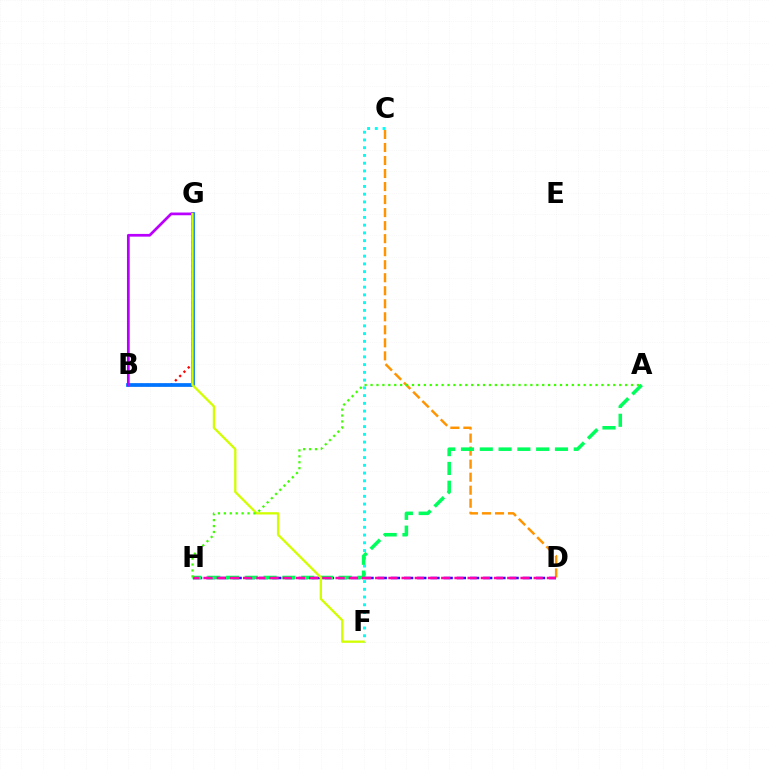{('C', 'D'): [{'color': '#ff9400', 'line_style': 'dashed', 'thickness': 1.77}], ('B', 'G'): [{'color': '#ff0000', 'line_style': 'dotted', 'thickness': 1.64}, {'color': '#0074ff', 'line_style': 'solid', 'thickness': 2.68}, {'color': '#b900ff', 'line_style': 'solid', 'thickness': 1.96}], ('D', 'H'): [{'color': '#2500ff', 'line_style': 'dashed', 'thickness': 1.79}, {'color': '#ff00ac', 'line_style': 'dashed', 'thickness': 1.79}], ('C', 'F'): [{'color': '#00fff6', 'line_style': 'dotted', 'thickness': 2.1}], ('A', 'H'): [{'color': '#00ff5c', 'line_style': 'dashed', 'thickness': 2.55}, {'color': '#3dff00', 'line_style': 'dotted', 'thickness': 1.61}], ('F', 'G'): [{'color': '#d1ff00', 'line_style': 'solid', 'thickness': 1.65}]}